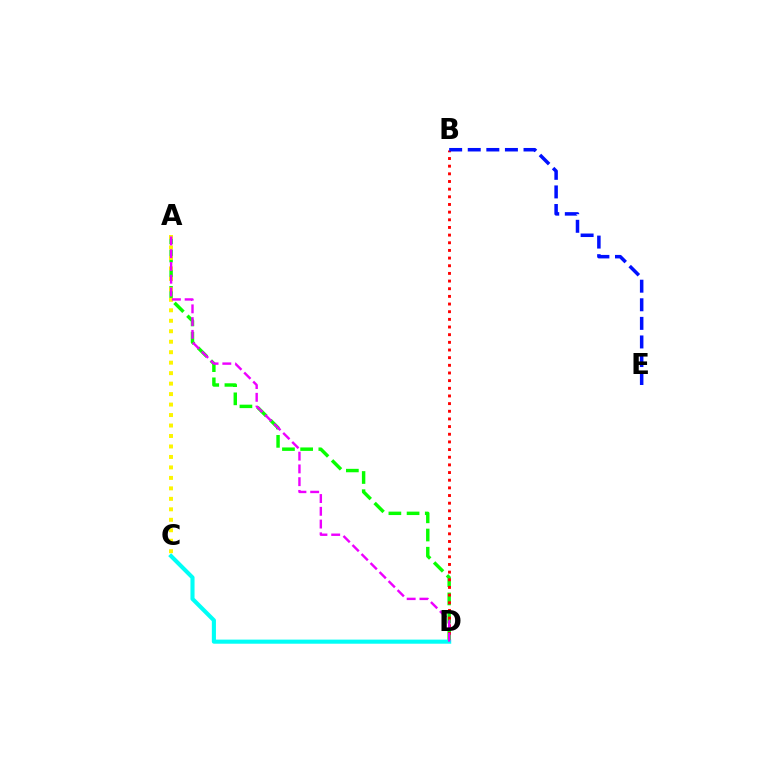{('A', 'D'): [{'color': '#08ff00', 'line_style': 'dashed', 'thickness': 2.47}, {'color': '#ee00ff', 'line_style': 'dashed', 'thickness': 1.73}], ('B', 'D'): [{'color': '#ff0000', 'line_style': 'dotted', 'thickness': 2.08}], ('A', 'C'): [{'color': '#fcf500', 'line_style': 'dotted', 'thickness': 2.85}], ('B', 'E'): [{'color': '#0010ff', 'line_style': 'dashed', 'thickness': 2.53}], ('C', 'D'): [{'color': '#00fff6', 'line_style': 'solid', 'thickness': 2.95}]}